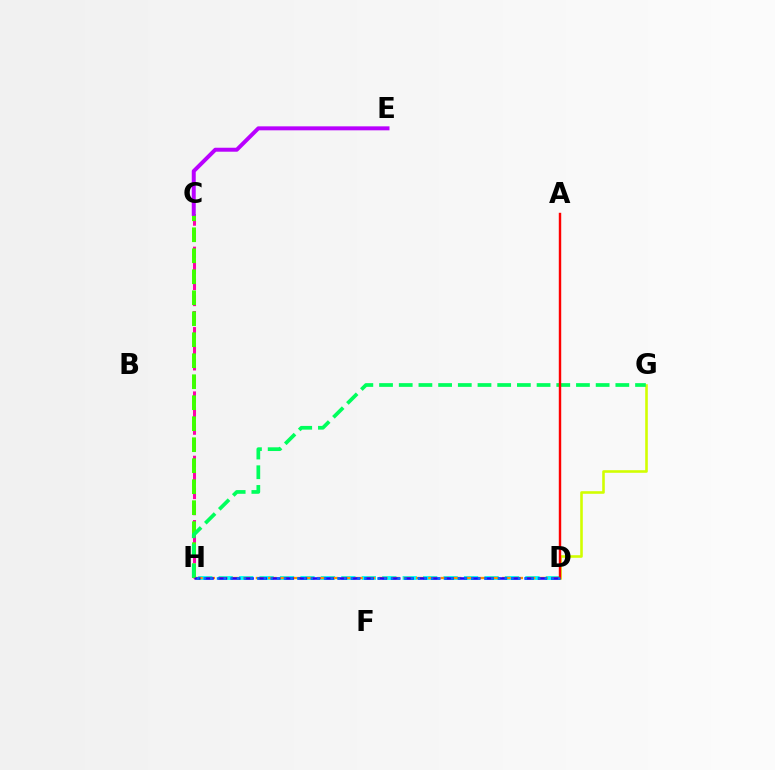{('C', 'H'): [{'color': '#ff00ac', 'line_style': 'dashed', 'thickness': 2.18}, {'color': '#3dff00', 'line_style': 'dashed', 'thickness': 2.85}], ('D', 'H'): [{'color': '#00fff6', 'line_style': 'dashed', 'thickness': 2.78}, {'color': '#ff9400', 'line_style': 'dashed', 'thickness': 1.67}, {'color': '#2500ff', 'line_style': 'dashed', 'thickness': 1.81}, {'color': '#0074ff', 'line_style': 'dotted', 'thickness': 1.82}], ('D', 'G'): [{'color': '#d1ff00', 'line_style': 'solid', 'thickness': 1.87}], ('C', 'E'): [{'color': '#b900ff', 'line_style': 'solid', 'thickness': 2.86}], ('G', 'H'): [{'color': '#00ff5c', 'line_style': 'dashed', 'thickness': 2.68}], ('A', 'D'): [{'color': '#ff0000', 'line_style': 'solid', 'thickness': 1.74}]}